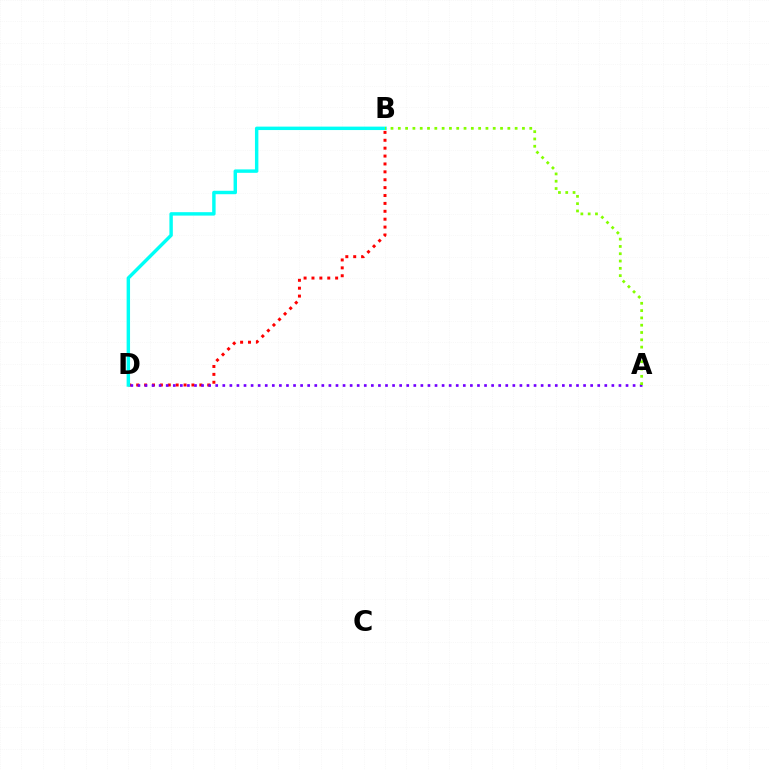{('B', 'D'): [{'color': '#ff0000', 'line_style': 'dotted', 'thickness': 2.14}, {'color': '#00fff6', 'line_style': 'solid', 'thickness': 2.47}], ('A', 'D'): [{'color': '#7200ff', 'line_style': 'dotted', 'thickness': 1.92}], ('A', 'B'): [{'color': '#84ff00', 'line_style': 'dotted', 'thickness': 1.98}]}